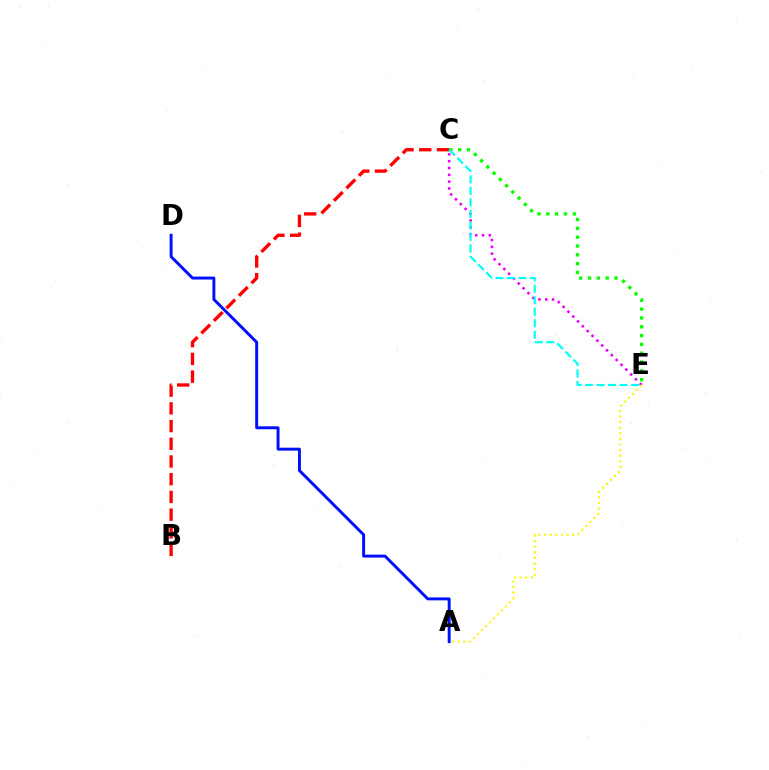{('C', 'E'): [{'color': '#ee00ff', 'line_style': 'dotted', 'thickness': 1.85}, {'color': '#08ff00', 'line_style': 'dotted', 'thickness': 2.4}, {'color': '#00fff6', 'line_style': 'dashed', 'thickness': 1.56}], ('A', 'E'): [{'color': '#fcf500', 'line_style': 'dotted', 'thickness': 1.52}], ('B', 'C'): [{'color': '#ff0000', 'line_style': 'dashed', 'thickness': 2.41}], ('A', 'D'): [{'color': '#0010ff', 'line_style': 'solid', 'thickness': 2.11}]}